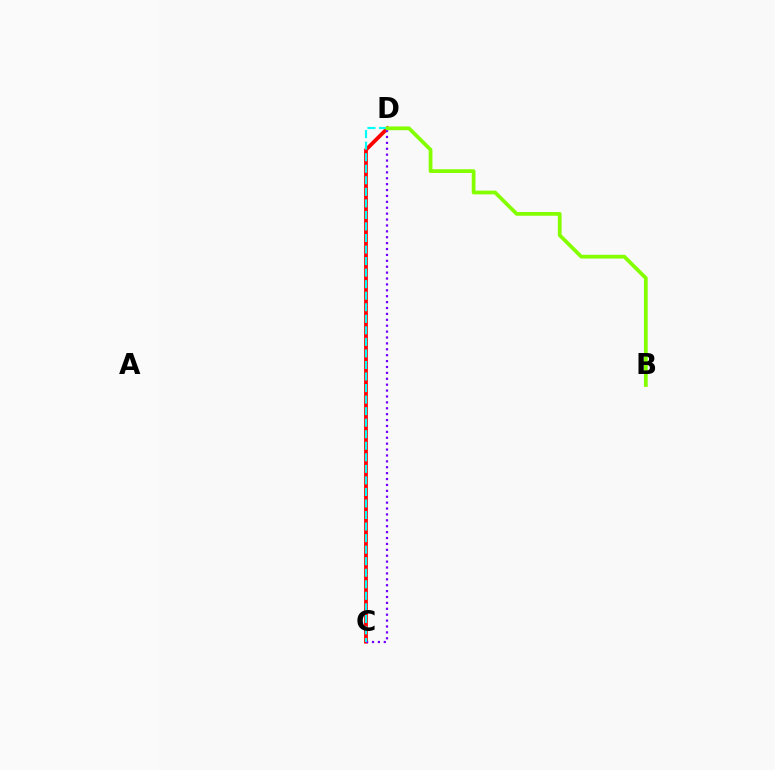{('C', 'D'): [{'color': '#ff0000', 'line_style': 'solid', 'thickness': 2.72}, {'color': '#7200ff', 'line_style': 'dotted', 'thickness': 1.6}, {'color': '#00fff6', 'line_style': 'dashed', 'thickness': 1.57}], ('B', 'D'): [{'color': '#84ff00', 'line_style': 'solid', 'thickness': 2.7}]}